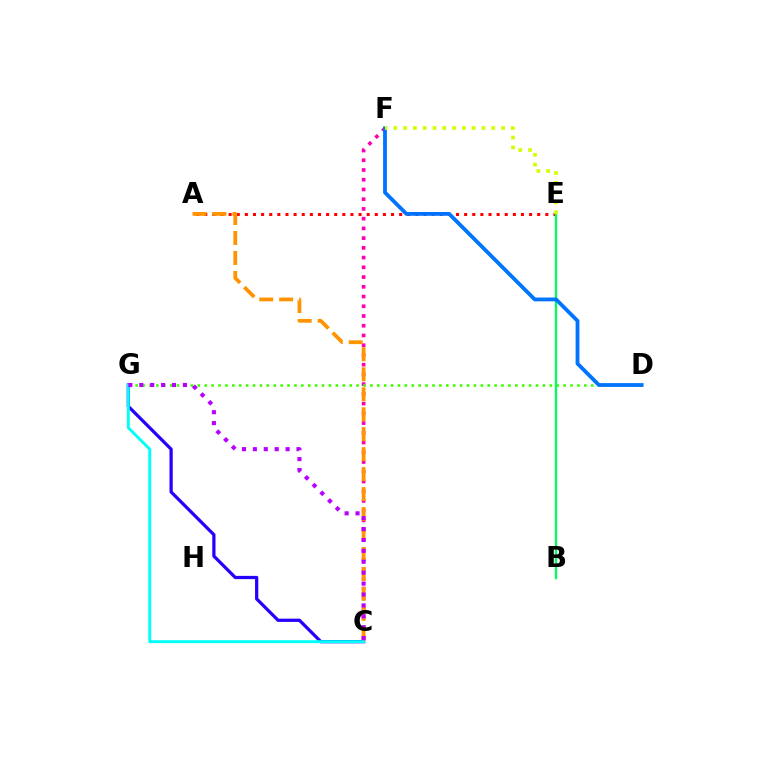{('A', 'E'): [{'color': '#ff0000', 'line_style': 'dotted', 'thickness': 2.21}], ('C', 'F'): [{'color': '#ff00ac', 'line_style': 'dotted', 'thickness': 2.64}], ('C', 'G'): [{'color': '#2500ff', 'line_style': 'solid', 'thickness': 2.33}, {'color': '#00fff6', 'line_style': 'solid', 'thickness': 2.1}, {'color': '#b900ff', 'line_style': 'dotted', 'thickness': 2.96}], ('D', 'G'): [{'color': '#3dff00', 'line_style': 'dotted', 'thickness': 1.88}], ('B', 'E'): [{'color': '#00ff5c', 'line_style': 'solid', 'thickness': 1.68}], ('A', 'C'): [{'color': '#ff9400', 'line_style': 'dashed', 'thickness': 2.71}], ('D', 'F'): [{'color': '#0074ff', 'line_style': 'solid', 'thickness': 2.74}], ('E', 'F'): [{'color': '#d1ff00', 'line_style': 'dotted', 'thickness': 2.66}]}